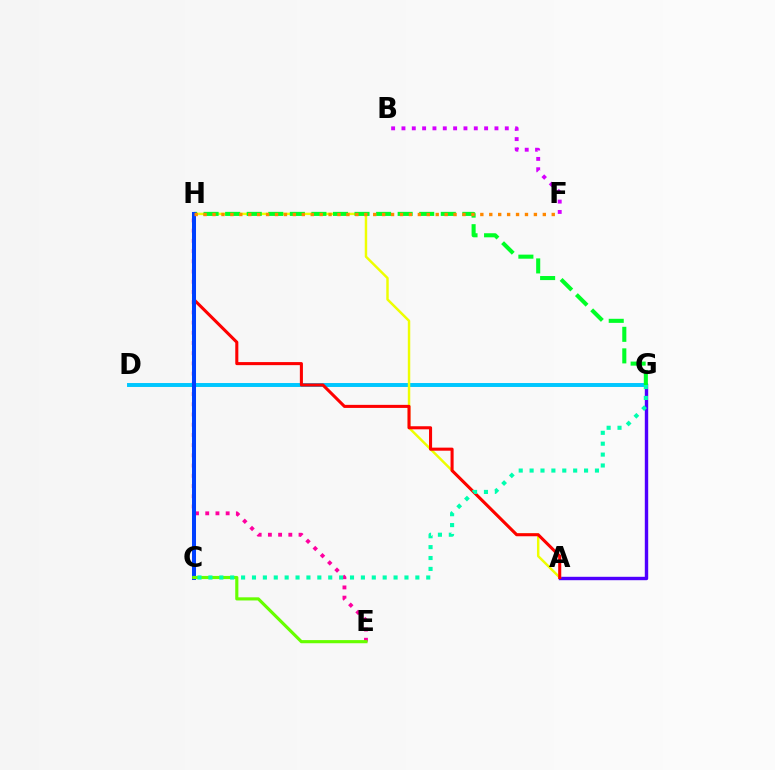{('A', 'G'): [{'color': '#4f00ff', 'line_style': 'solid', 'thickness': 2.45}], ('E', 'H'): [{'color': '#ff00a0', 'line_style': 'dotted', 'thickness': 2.77}], ('D', 'G'): [{'color': '#00c7ff', 'line_style': 'solid', 'thickness': 2.84}], ('B', 'F'): [{'color': '#d600ff', 'line_style': 'dotted', 'thickness': 2.81}], ('A', 'H'): [{'color': '#eeff00', 'line_style': 'solid', 'thickness': 1.77}, {'color': '#ff0000', 'line_style': 'solid', 'thickness': 2.21}], ('G', 'H'): [{'color': '#00ff27', 'line_style': 'dashed', 'thickness': 2.93}], ('C', 'H'): [{'color': '#003fff', 'line_style': 'solid', 'thickness': 2.9}], ('F', 'H'): [{'color': '#ff8800', 'line_style': 'dotted', 'thickness': 2.43}], ('C', 'E'): [{'color': '#66ff00', 'line_style': 'solid', 'thickness': 2.26}], ('C', 'G'): [{'color': '#00ffaf', 'line_style': 'dotted', 'thickness': 2.96}]}